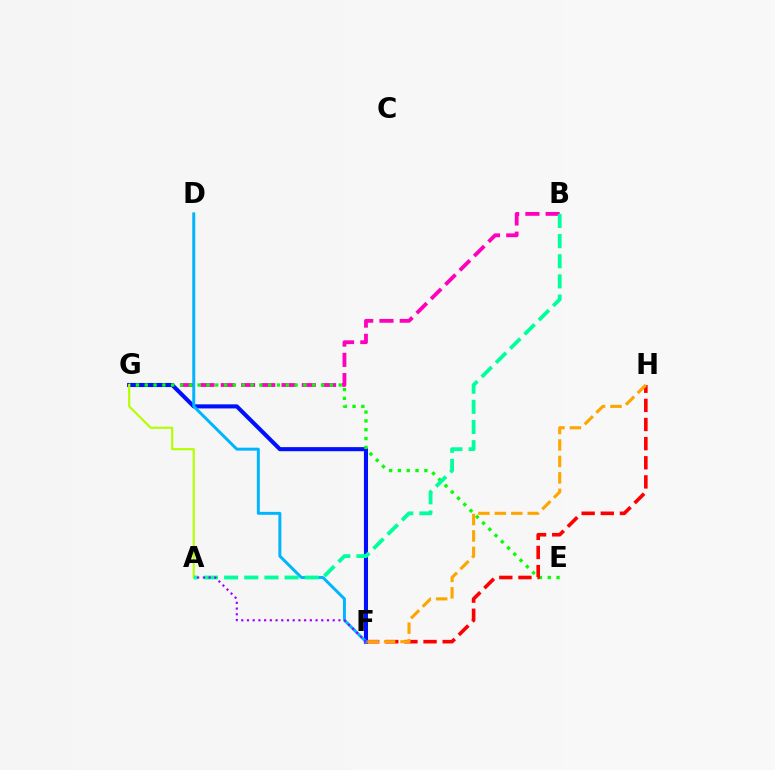{('B', 'G'): [{'color': '#ff00bd', 'line_style': 'dashed', 'thickness': 2.75}], ('F', 'G'): [{'color': '#0010ff', 'line_style': 'solid', 'thickness': 2.94}], ('E', 'G'): [{'color': '#08ff00', 'line_style': 'dotted', 'thickness': 2.4}], ('F', 'H'): [{'color': '#ff0000', 'line_style': 'dashed', 'thickness': 2.6}, {'color': '#ffa500', 'line_style': 'dashed', 'thickness': 2.24}], ('D', 'F'): [{'color': '#00b5ff', 'line_style': 'solid', 'thickness': 2.14}], ('A', 'G'): [{'color': '#b3ff00', 'line_style': 'solid', 'thickness': 1.55}], ('A', 'B'): [{'color': '#00ff9d', 'line_style': 'dashed', 'thickness': 2.74}], ('A', 'F'): [{'color': '#9b00ff', 'line_style': 'dotted', 'thickness': 1.55}]}